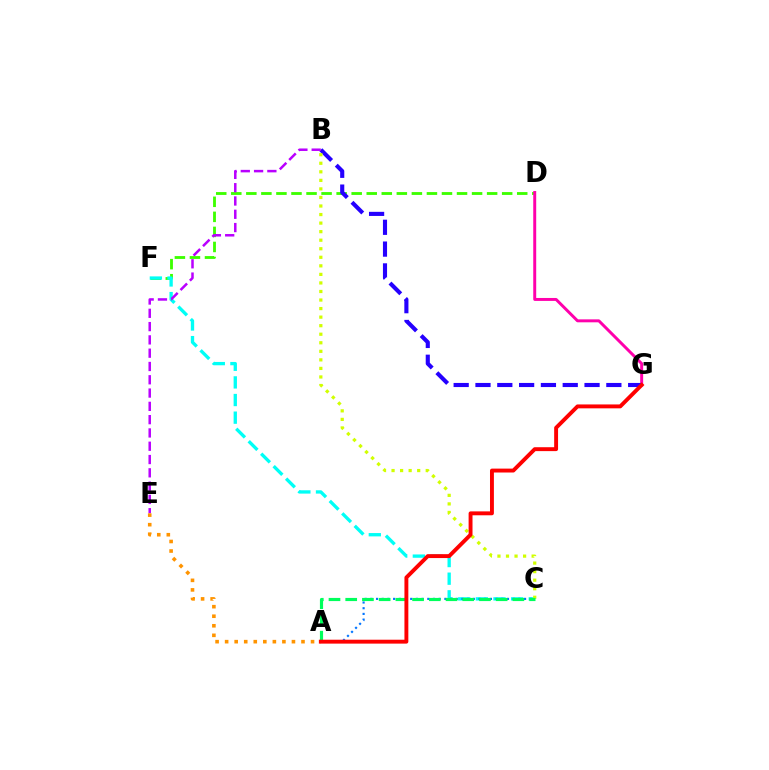{('D', 'F'): [{'color': '#3dff00', 'line_style': 'dashed', 'thickness': 2.04}], ('C', 'F'): [{'color': '#00fff6', 'line_style': 'dashed', 'thickness': 2.4}], ('D', 'G'): [{'color': '#ff00ac', 'line_style': 'solid', 'thickness': 2.13}], ('B', 'G'): [{'color': '#2500ff', 'line_style': 'dashed', 'thickness': 2.96}], ('A', 'C'): [{'color': '#0074ff', 'line_style': 'dotted', 'thickness': 1.55}, {'color': '#00ff5c', 'line_style': 'dashed', 'thickness': 2.27}], ('B', 'C'): [{'color': '#d1ff00', 'line_style': 'dotted', 'thickness': 2.32}], ('B', 'E'): [{'color': '#b900ff', 'line_style': 'dashed', 'thickness': 1.81}], ('A', 'E'): [{'color': '#ff9400', 'line_style': 'dotted', 'thickness': 2.59}], ('A', 'G'): [{'color': '#ff0000', 'line_style': 'solid', 'thickness': 2.81}]}